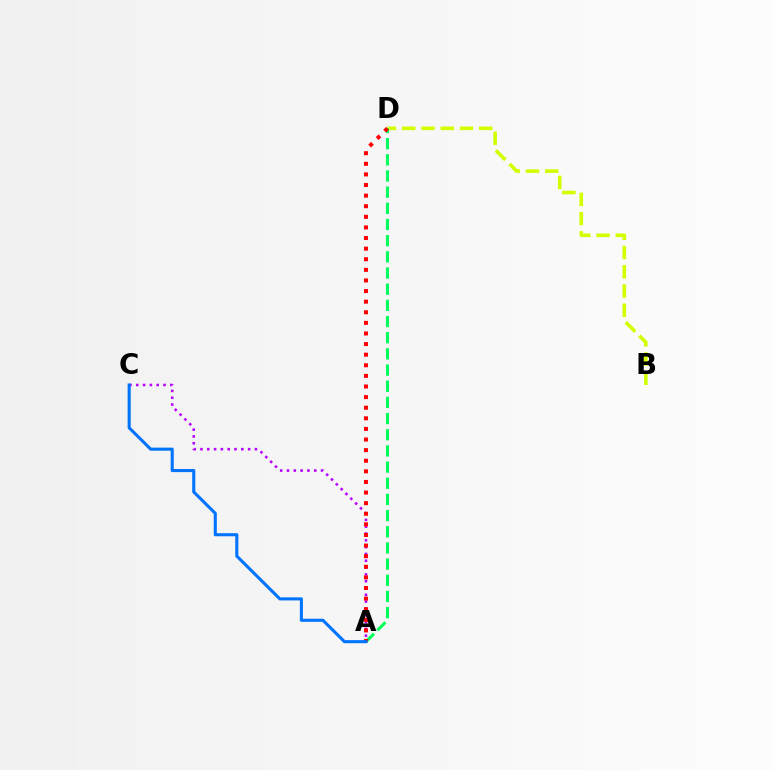{('B', 'D'): [{'color': '#d1ff00', 'line_style': 'dashed', 'thickness': 2.61}], ('A', 'D'): [{'color': '#00ff5c', 'line_style': 'dashed', 'thickness': 2.2}, {'color': '#ff0000', 'line_style': 'dotted', 'thickness': 2.88}], ('A', 'C'): [{'color': '#b900ff', 'line_style': 'dotted', 'thickness': 1.85}, {'color': '#0074ff', 'line_style': 'solid', 'thickness': 2.22}]}